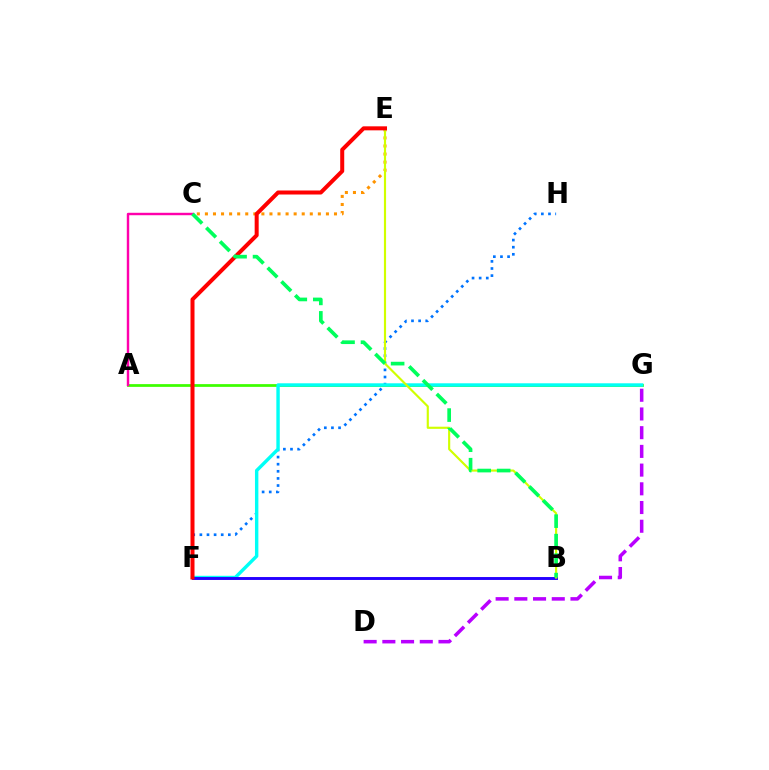{('D', 'G'): [{'color': '#b900ff', 'line_style': 'dashed', 'thickness': 2.54}], ('F', 'H'): [{'color': '#0074ff', 'line_style': 'dotted', 'thickness': 1.93}], ('A', 'G'): [{'color': '#3dff00', 'line_style': 'solid', 'thickness': 1.98}], ('F', 'G'): [{'color': '#00fff6', 'line_style': 'solid', 'thickness': 2.45}], ('B', 'F'): [{'color': '#2500ff', 'line_style': 'solid', 'thickness': 2.1}], ('C', 'E'): [{'color': '#ff9400', 'line_style': 'dotted', 'thickness': 2.19}], ('B', 'E'): [{'color': '#d1ff00', 'line_style': 'solid', 'thickness': 1.55}], ('A', 'C'): [{'color': '#ff00ac', 'line_style': 'solid', 'thickness': 1.75}], ('E', 'F'): [{'color': '#ff0000', 'line_style': 'solid', 'thickness': 2.89}], ('B', 'C'): [{'color': '#00ff5c', 'line_style': 'dashed', 'thickness': 2.65}]}